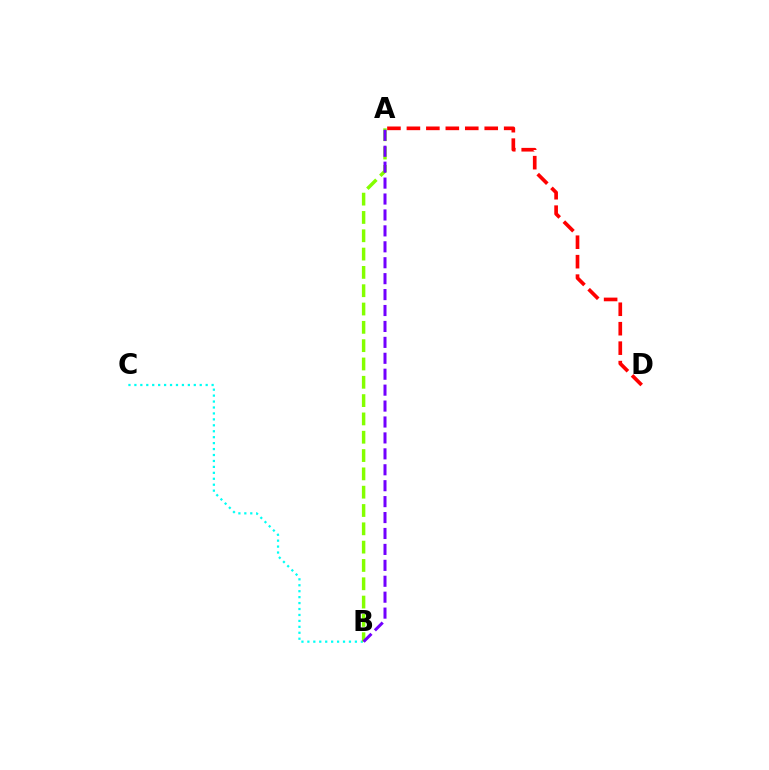{('B', 'C'): [{'color': '#00fff6', 'line_style': 'dotted', 'thickness': 1.61}], ('A', 'B'): [{'color': '#84ff00', 'line_style': 'dashed', 'thickness': 2.49}, {'color': '#7200ff', 'line_style': 'dashed', 'thickness': 2.16}], ('A', 'D'): [{'color': '#ff0000', 'line_style': 'dashed', 'thickness': 2.64}]}